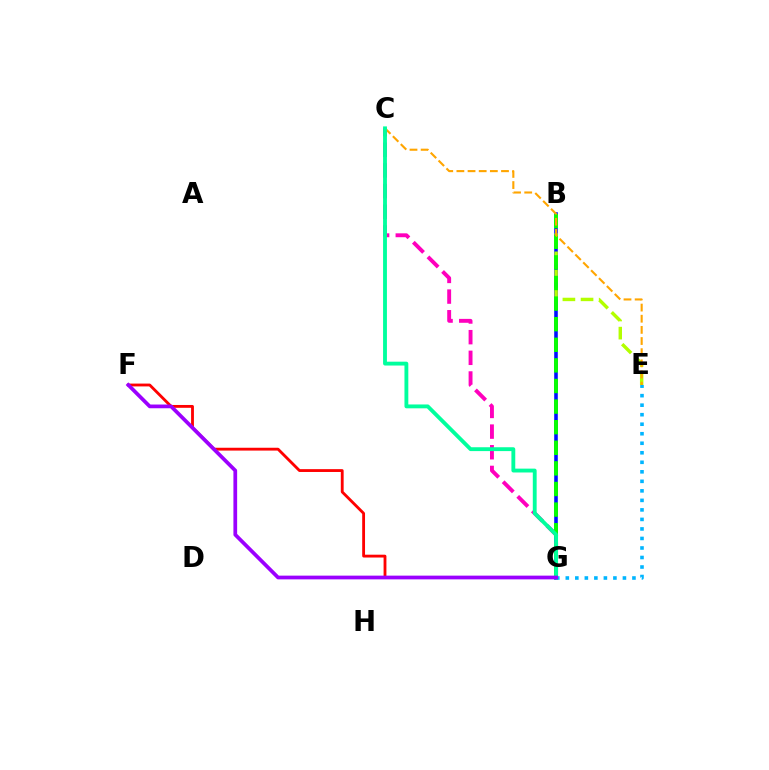{('F', 'G'): [{'color': '#ff0000', 'line_style': 'solid', 'thickness': 2.04}, {'color': '#9b00ff', 'line_style': 'solid', 'thickness': 2.68}], ('B', 'G'): [{'color': '#0010ff', 'line_style': 'solid', 'thickness': 2.59}, {'color': '#08ff00', 'line_style': 'dashed', 'thickness': 2.8}], ('C', 'G'): [{'color': '#ff00bd', 'line_style': 'dashed', 'thickness': 2.81}, {'color': '#00ff9d', 'line_style': 'solid', 'thickness': 2.77}], ('B', 'E'): [{'color': '#b3ff00', 'line_style': 'dashed', 'thickness': 2.46}], ('C', 'E'): [{'color': '#ffa500', 'line_style': 'dashed', 'thickness': 1.51}], ('E', 'G'): [{'color': '#00b5ff', 'line_style': 'dotted', 'thickness': 2.59}]}